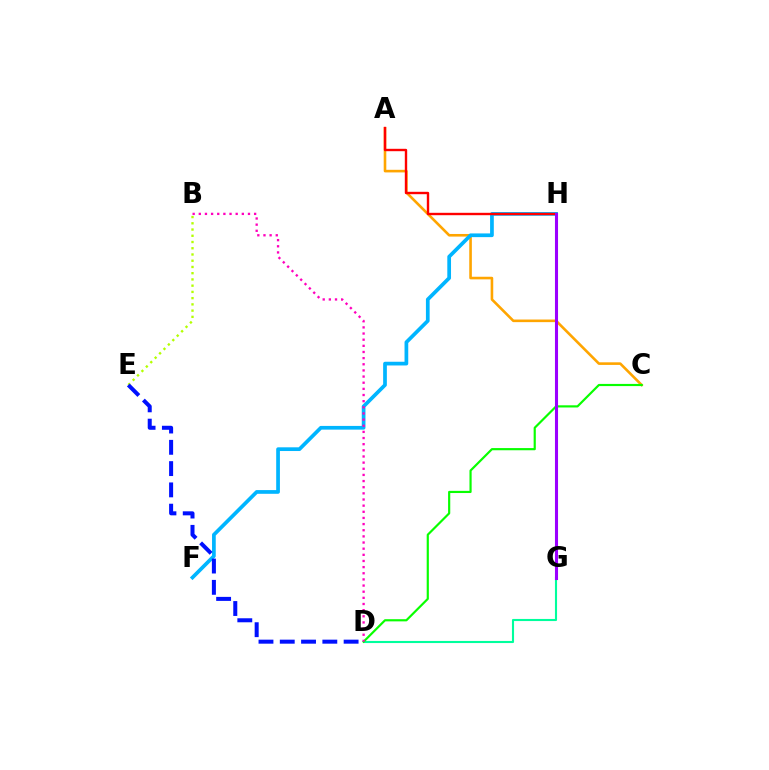{('A', 'C'): [{'color': '#ffa500', 'line_style': 'solid', 'thickness': 1.88}], ('D', 'G'): [{'color': '#00ff9d', 'line_style': 'solid', 'thickness': 1.52}], ('F', 'H'): [{'color': '#00b5ff', 'line_style': 'solid', 'thickness': 2.67}], ('B', 'E'): [{'color': '#b3ff00', 'line_style': 'dotted', 'thickness': 1.69}], ('C', 'D'): [{'color': '#08ff00', 'line_style': 'solid', 'thickness': 1.57}], ('A', 'H'): [{'color': '#ff0000', 'line_style': 'solid', 'thickness': 1.72}], ('G', 'H'): [{'color': '#9b00ff', 'line_style': 'solid', 'thickness': 2.22}], ('B', 'D'): [{'color': '#ff00bd', 'line_style': 'dotted', 'thickness': 1.67}], ('D', 'E'): [{'color': '#0010ff', 'line_style': 'dashed', 'thickness': 2.89}]}